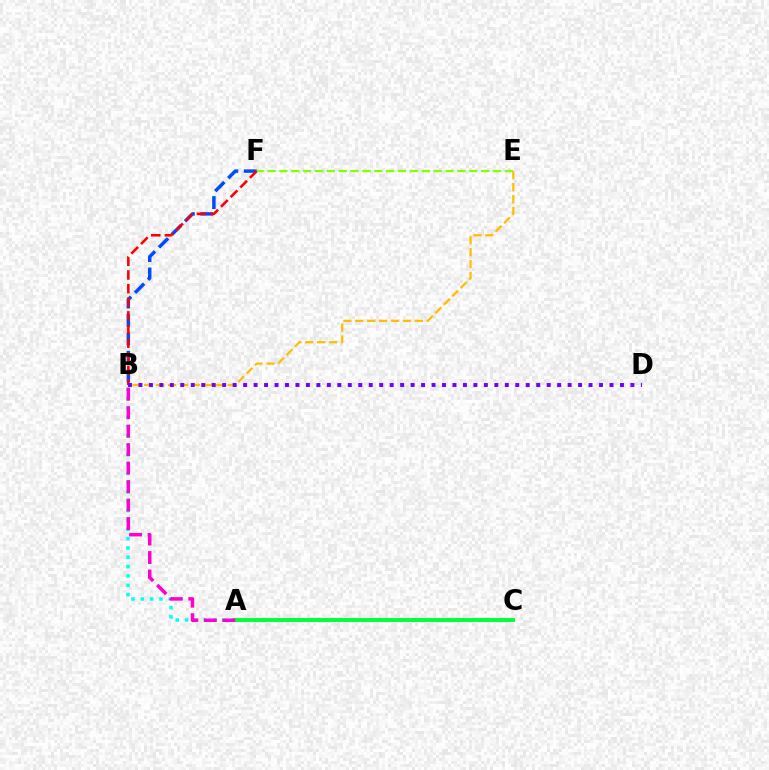{('B', 'F'): [{'color': '#004bff', 'line_style': 'dashed', 'thickness': 2.5}, {'color': '#ff0000', 'line_style': 'dashed', 'thickness': 1.85}], ('A', 'B'): [{'color': '#00fff6', 'line_style': 'dotted', 'thickness': 2.53}, {'color': '#ff00cf', 'line_style': 'dashed', 'thickness': 2.51}], ('A', 'C'): [{'color': '#00ff39', 'line_style': 'solid', 'thickness': 2.82}], ('B', 'E'): [{'color': '#ffbd00', 'line_style': 'dashed', 'thickness': 1.62}], ('B', 'D'): [{'color': '#7200ff', 'line_style': 'dotted', 'thickness': 2.84}], ('E', 'F'): [{'color': '#84ff00', 'line_style': 'dashed', 'thickness': 1.61}]}